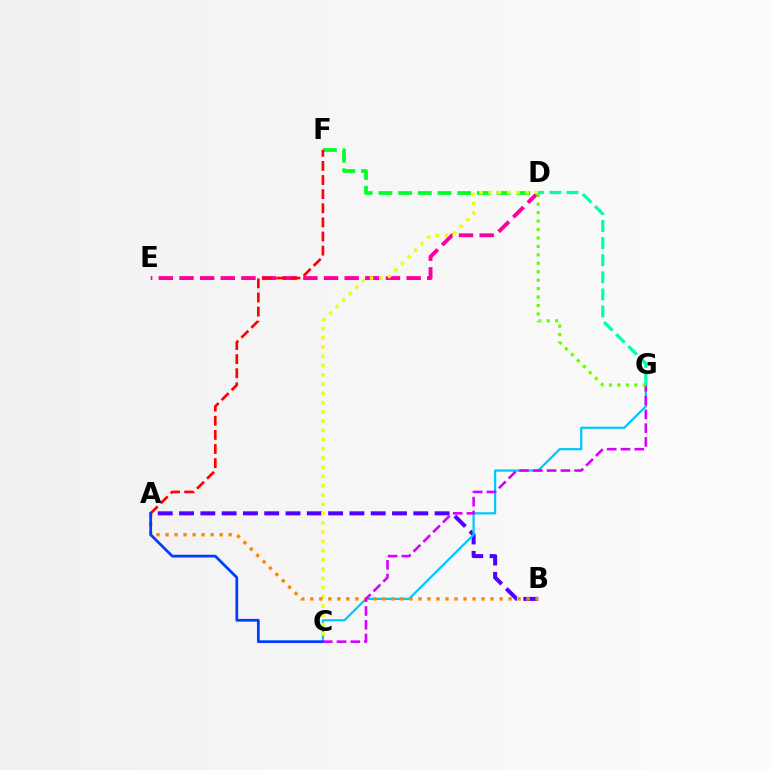{('A', 'B'): [{'color': '#4f00ff', 'line_style': 'dashed', 'thickness': 2.89}, {'color': '#ff8800', 'line_style': 'dotted', 'thickness': 2.45}], ('D', 'E'): [{'color': '#ff00a0', 'line_style': 'dashed', 'thickness': 2.81}], ('D', 'F'): [{'color': '#00ff27', 'line_style': 'dashed', 'thickness': 2.68}], ('A', 'F'): [{'color': '#ff0000', 'line_style': 'dashed', 'thickness': 1.92}], ('C', 'G'): [{'color': '#00c7ff', 'line_style': 'solid', 'thickness': 1.6}, {'color': '#d600ff', 'line_style': 'dashed', 'thickness': 1.87}], ('C', 'D'): [{'color': '#eeff00', 'line_style': 'dotted', 'thickness': 2.51}], ('A', 'C'): [{'color': '#003fff', 'line_style': 'solid', 'thickness': 1.98}], ('D', 'G'): [{'color': '#00ffaf', 'line_style': 'dashed', 'thickness': 2.32}, {'color': '#66ff00', 'line_style': 'dotted', 'thickness': 2.29}]}